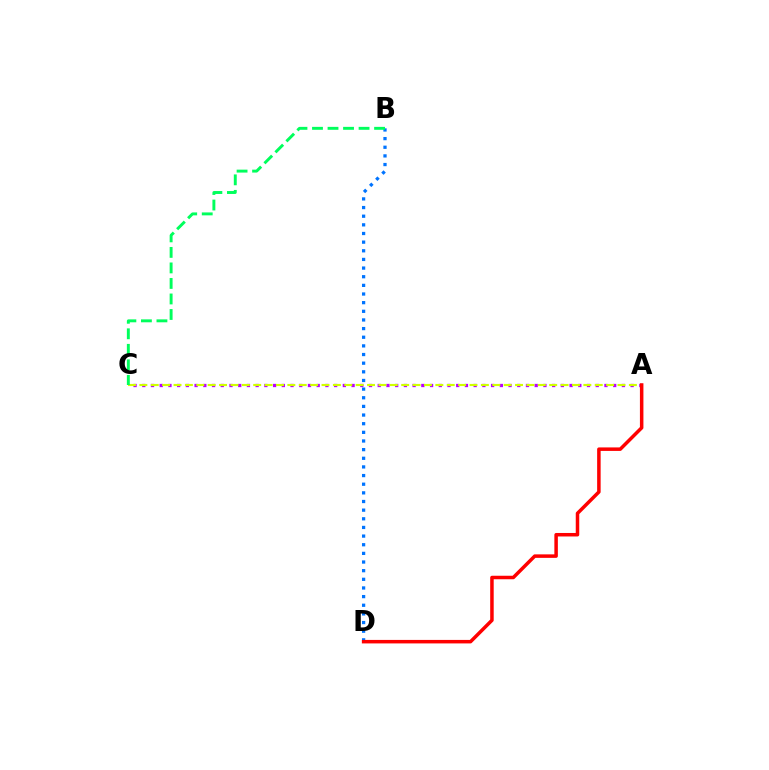{('A', 'C'): [{'color': '#b900ff', 'line_style': 'dotted', 'thickness': 2.37}, {'color': '#d1ff00', 'line_style': 'dashed', 'thickness': 1.55}], ('B', 'D'): [{'color': '#0074ff', 'line_style': 'dotted', 'thickness': 2.35}], ('B', 'C'): [{'color': '#00ff5c', 'line_style': 'dashed', 'thickness': 2.11}], ('A', 'D'): [{'color': '#ff0000', 'line_style': 'solid', 'thickness': 2.52}]}